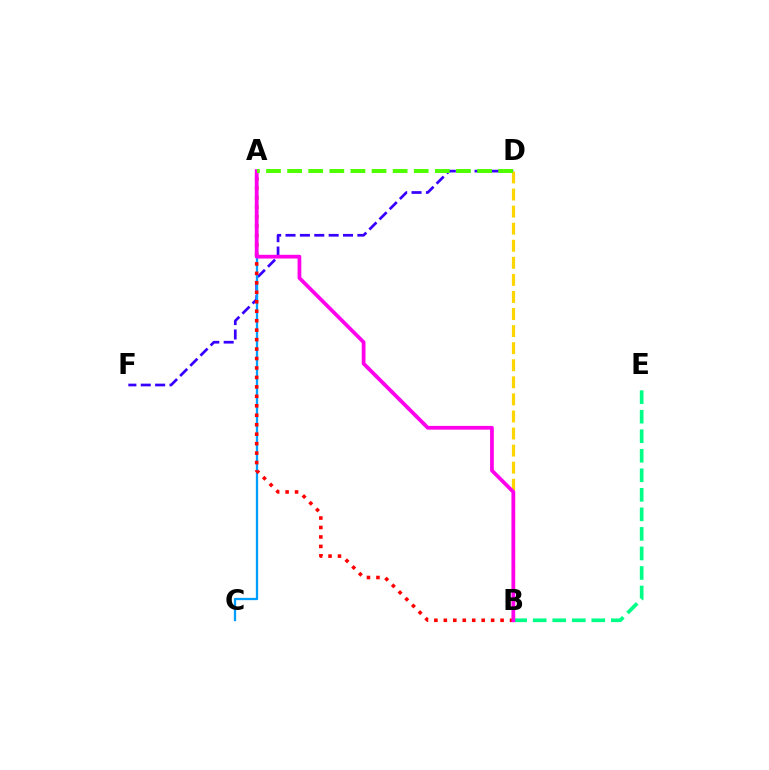{('D', 'F'): [{'color': '#3700ff', 'line_style': 'dashed', 'thickness': 1.95}], ('A', 'C'): [{'color': '#009eff', 'line_style': 'solid', 'thickness': 1.66}], ('B', 'D'): [{'color': '#ffd500', 'line_style': 'dashed', 'thickness': 2.32}], ('A', 'B'): [{'color': '#ff0000', 'line_style': 'dotted', 'thickness': 2.57}, {'color': '#ff00ed', 'line_style': 'solid', 'thickness': 2.7}], ('B', 'E'): [{'color': '#00ff86', 'line_style': 'dashed', 'thickness': 2.65}], ('A', 'D'): [{'color': '#4fff00', 'line_style': 'dashed', 'thickness': 2.87}]}